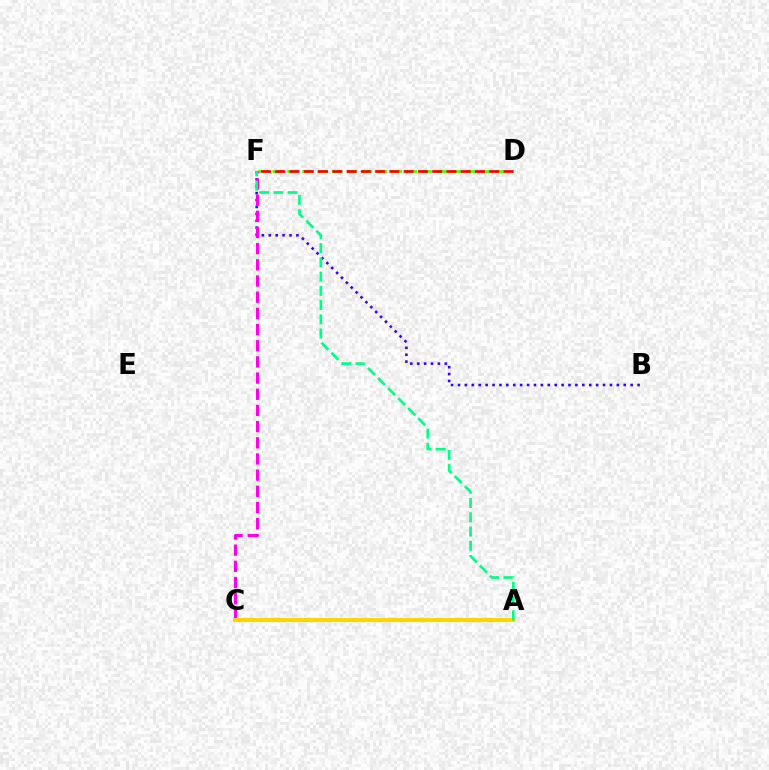{('D', 'F'): [{'color': '#4fff00', 'line_style': 'dashed', 'thickness': 2.02}, {'color': '#ff0000', 'line_style': 'dashed', 'thickness': 1.94}], ('B', 'F'): [{'color': '#3700ff', 'line_style': 'dotted', 'thickness': 1.88}], ('A', 'C'): [{'color': '#009eff', 'line_style': 'solid', 'thickness': 2.0}, {'color': '#ffd500', 'line_style': 'solid', 'thickness': 2.88}], ('C', 'F'): [{'color': '#ff00ed', 'line_style': 'dashed', 'thickness': 2.2}], ('A', 'F'): [{'color': '#00ff86', 'line_style': 'dashed', 'thickness': 1.94}]}